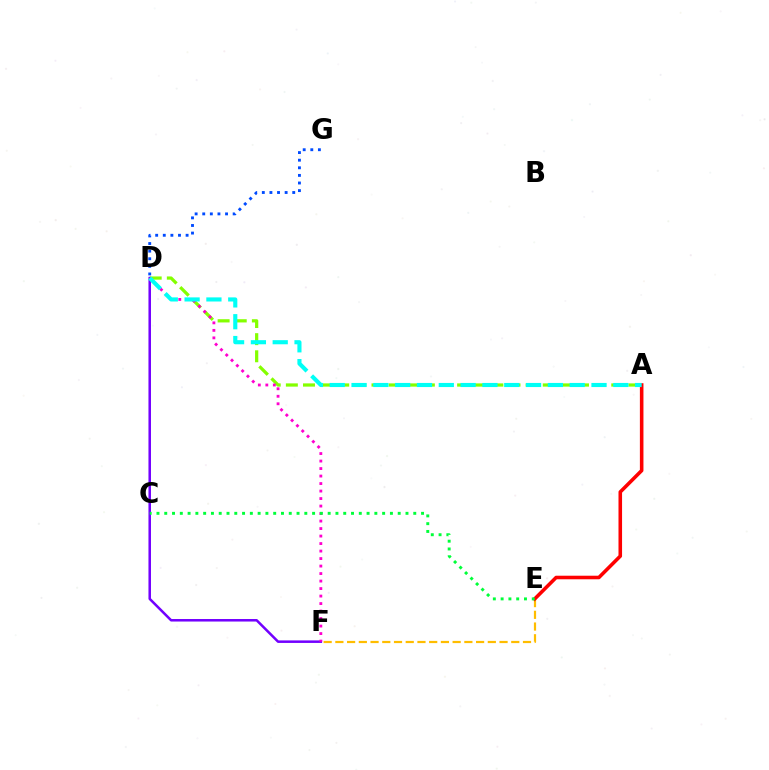{('A', 'D'): [{'color': '#84ff00', 'line_style': 'dashed', 'thickness': 2.33}, {'color': '#00fff6', 'line_style': 'dashed', 'thickness': 2.96}], ('D', 'F'): [{'color': '#7200ff', 'line_style': 'solid', 'thickness': 1.82}, {'color': '#ff00cf', 'line_style': 'dotted', 'thickness': 2.04}], ('E', 'F'): [{'color': '#ffbd00', 'line_style': 'dashed', 'thickness': 1.59}], ('A', 'E'): [{'color': '#ff0000', 'line_style': 'solid', 'thickness': 2.57}], ('C', 'E'): [{'color': '#00ff39', 'line_style': 'dotted', 'thickness': 2.11}], ('D', 'G'): [{'color': '#004bff', 'line_style': 'dotted', 'thickness': 2.07}]}